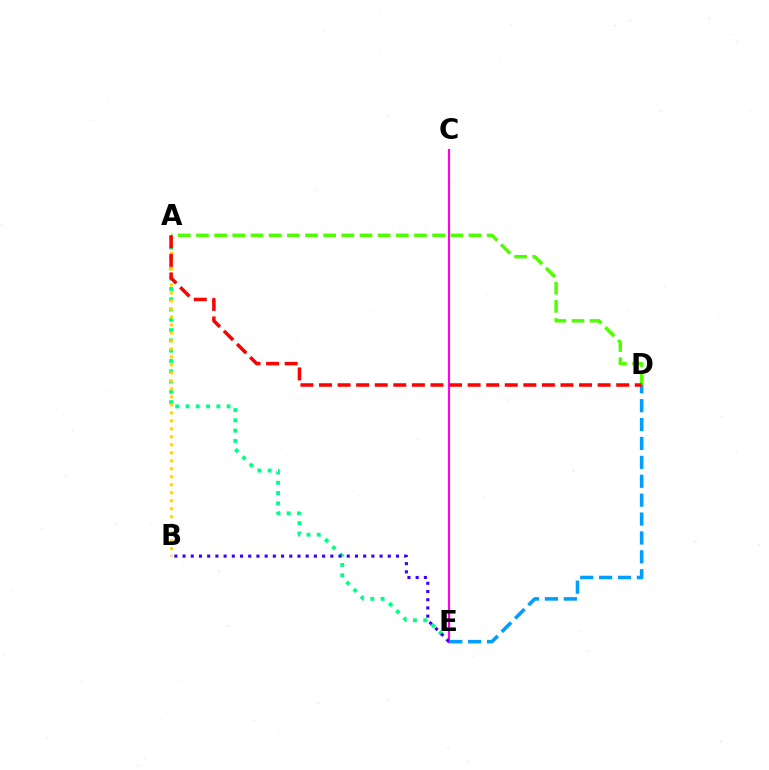{('A', 'E'): [{'color': '#00ff86', 'line_style': 'dotted', 'thickness': 2.8}], ('C', 'E'): [{'color': '#ff00ed', 'line_style': 'solid', 'thickness': 1.53}], ('B', 'E'): [{'color': '#3700ff', 'line_style': 'dotted', 'thickness': 2.23}], ('D', 'E'): [{'color': '#009eff', 'line_style': 'dashed', 'thickness': 2.57}], ('A', 'D'): [{'color': '#4fff00', 'line_style': 'dashed', 'thickness': 2.47}, {'color': '#ff0000', 'line_style': 'dashed', 'thickness': 2.52}], ('A', 'B'): [{'color': '#ffd500', 'line_style': 'dotted', 'thickness': 2.17}]}